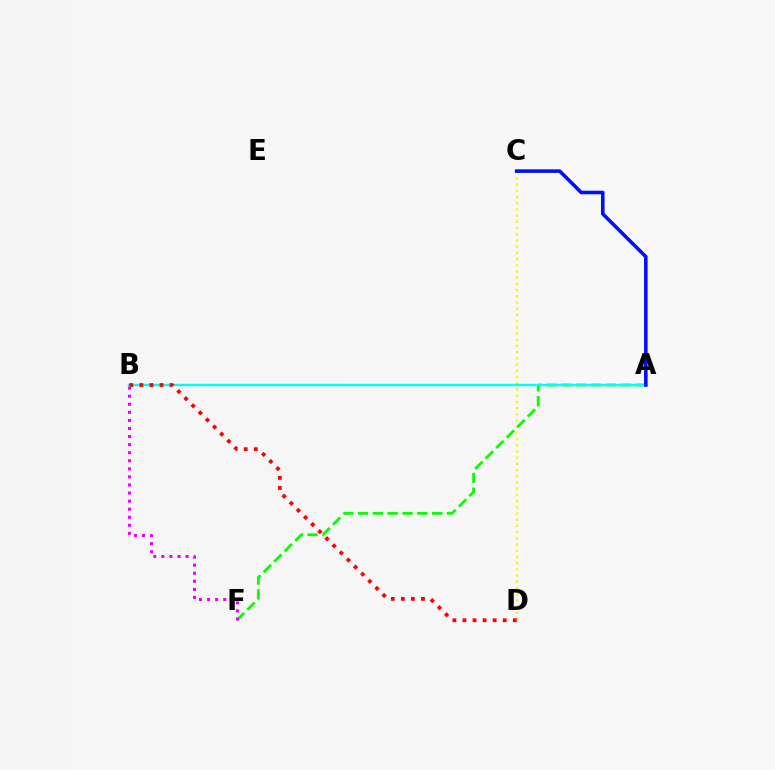{('C', 'D'): [{'color': '#fcf500', 'line_style': 'dotted', 'thickness': 1.69}], ('A', 'F'): [{'color': '#08ff00', 'line_style': 'dashed', 'thickness': 2.01}], ('B', 'F'): [{'color': '#ee00ff', 'line_style': 'dotted', 'thickness': 2.19}], ('A', 'B'): [{'color': '#00fff6', 'line_style': 'solid', 'thickness': 1.74}], ('B', 'D'): [{'color': '#ff0000', 'line_style': 'dotted', 'thickness': 2.73}], ('A', 'C'): [{'color': '#0010ff', 'line_style': 'solid', 'thickness': 2.58}]}